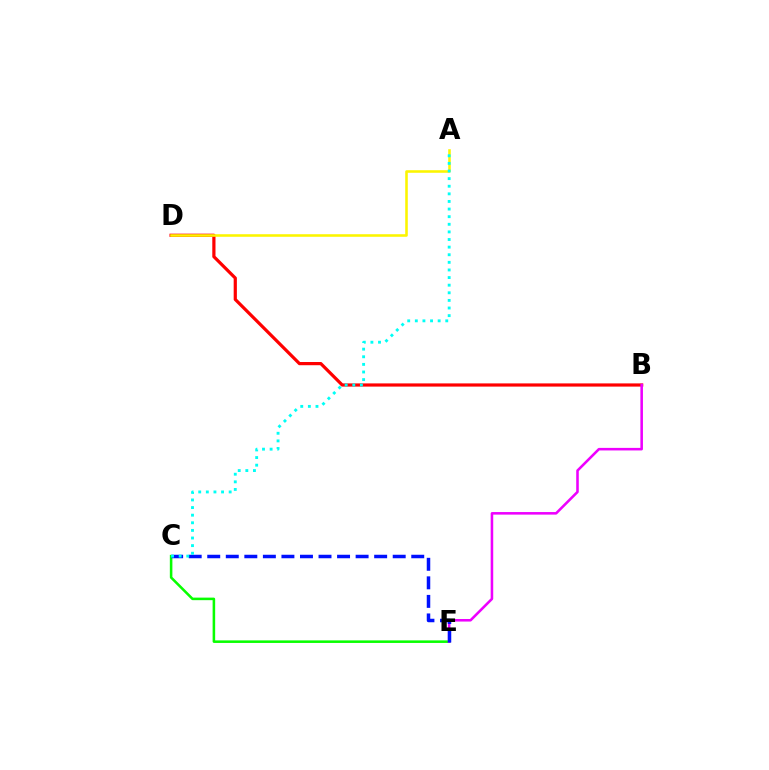{('C', 'E'): [{'color': '#08ff00', 'line_style': 'solid', 'thickness': 1.83}, {'color': '#0010ff', 'line_style': 'dashed', 'thickness': 2.52}], ('B', 'D'): [{'color': '#ff0000', 'line_style': 'solid', 'thickness': 2.31}], ('B', 'E'): [{'color': '#ee00ff', 'line_style': 'solid', 'thickness': 1.84}], ('A', 'D'): [{'color': '#fcf500', 'line_style': 'solid', 'thickness': 1.85}], ('A', 'C'): [{'color': '#00fff6', 'line_style': 'dotted', 'thickness': 2.07}]}